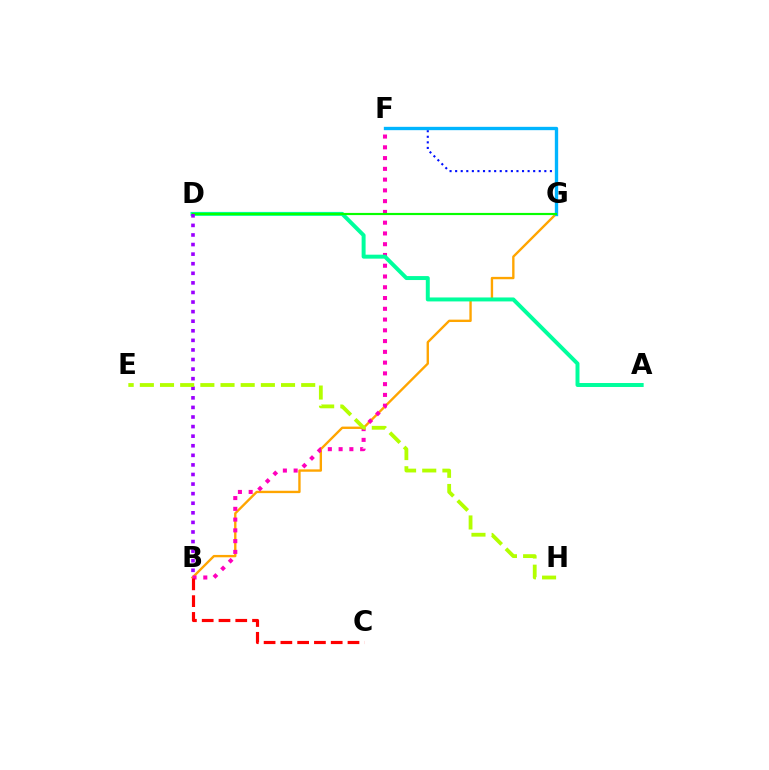{('F', 'G'): [{'color': '#0010ff', 'line_style': 'dotted', 'thickness': 1.51}, {'color': '#00b5ff', 'line_style': 'solid', 'thickness': 2.41}], ('B', 'G'): [{'color': '#ffa500', 'line_style': 'solid', 'thickness': 1.7}], ('B', 'F'): [{'color': '#ff00bd', 'line_style': 'dotted', 'thickness': 2.92}], ('B', 'C'): [{'color': '#ff0000', 'line_style': 'dashed', 'thickness': 2.28}], ('A', 'D'): [{'color': '#00ff9d', 'line_style': 'solid', 'thickness': 2.85}], ('D', 'G'): [{'color': '#08ff00', 'line_style': 'solid', 'thickness': 1.56}], ('B', 'D'): [{'color': '#9b00ff', 'line_style': 'dotted', 'thickness': 2.6}], ('E', 'H'): [{'color': '#b3ff00', 'line_style': 'dashed', 'thickness': 2.74}]}